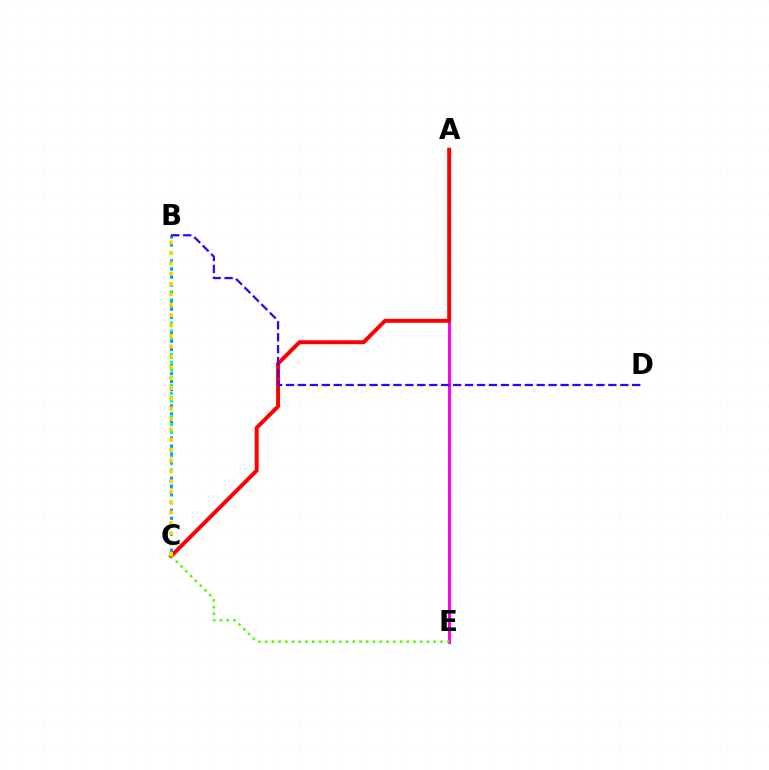{('B', 'C'): [{'color': '#00ff86', 'line_style': 'dotted', 'thickness': 2.13}, {'color': '#009eff', 'line_style': 'dotted', 'thickness': 2.18}, {'color': '#ffd500', 'line_style': 'dotted', 'thickness': 2.82}], ('A', 'E'): [{'color': '#ff00ed', 'line_style': 'solid', 'thickness': 2.14}], ('A', 'C'): [{'color': '#ff0000', 'line_style': 'solid', 'thickness': 2.84}], ('C', 'E'): [{'color': '#4fff00', 'line_style': 'dotted', 'thickness': 1.83}], ('B', 'D'): [{'color': '#3700ff', 'line_style': 'dashed', 'thickness': 1.62}]}